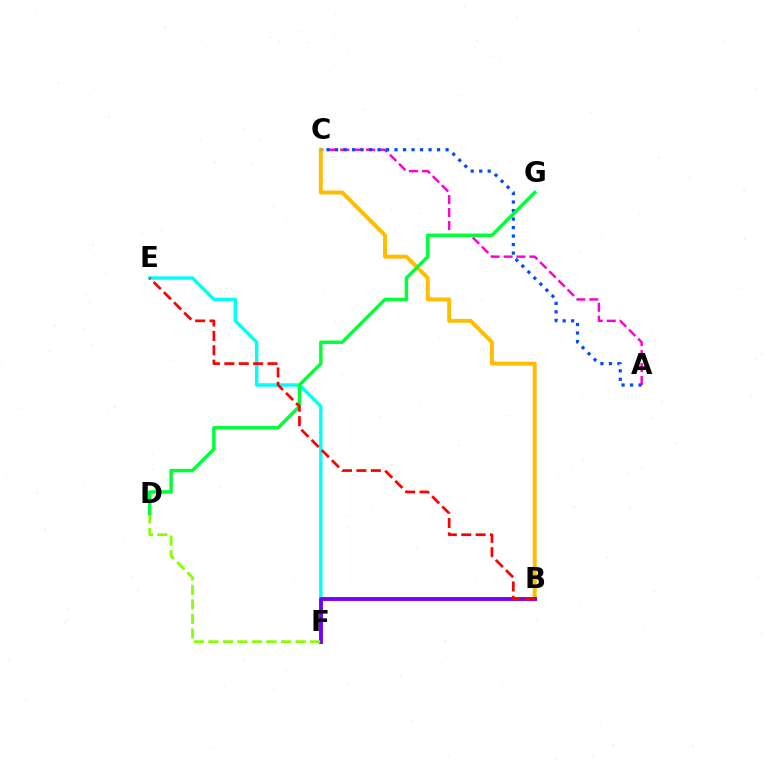{('E', 'F'): [{'color': '#00fff6', 'line_style': 'solid', 'thickness': 2.46}], ('A', 'C'): [{'color': '#ff00cf', 'line_style': 'dashed', 'thickness': 1.76}, {'color': '#004bff', 'line_style': 'dotted', 'thickness': 2.31}], ('B', 'C'): [{'color': '#ffbd00', 'line_style': 'solid', 'thickness': 2.83}], ('B', 'F'): [{'color': '#7200ff', 'line_style': 'solid', 'thickness': 2.77}], ('D', 'F'): [{'color': '#84ff00', 'line_style': 'dashed', 'thickness': 1.97}], ('D', 'G'): [{'color': '#00ff39', 'line_style': 'solid', 'thickness': 2.48}], ('B', 'E'): [{'color': '#ff0000', 'line_style': 'dashed', 'thickness': 1.95}]}